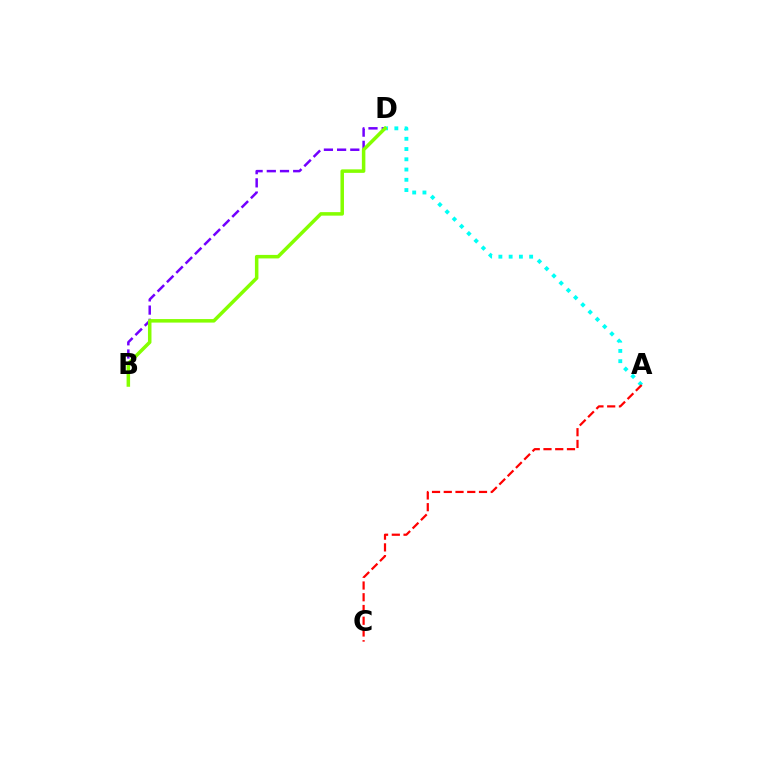{('B', 'D'): [{'color': '#7200ff', 'line_style': 'dashed', 'thickness': 1.79}, {'color': '#84ff00', 'line_style': 'solid', 'thickness': 2.53}], ('A', 'D'): [{'color': '#00fff6', 'line_style': 'dotted', 'thickness': 2.79}], ('A', 'C'): [{'color': '#ff0000', 'line_style': 'dashed', 'thickness': 1.6}]}